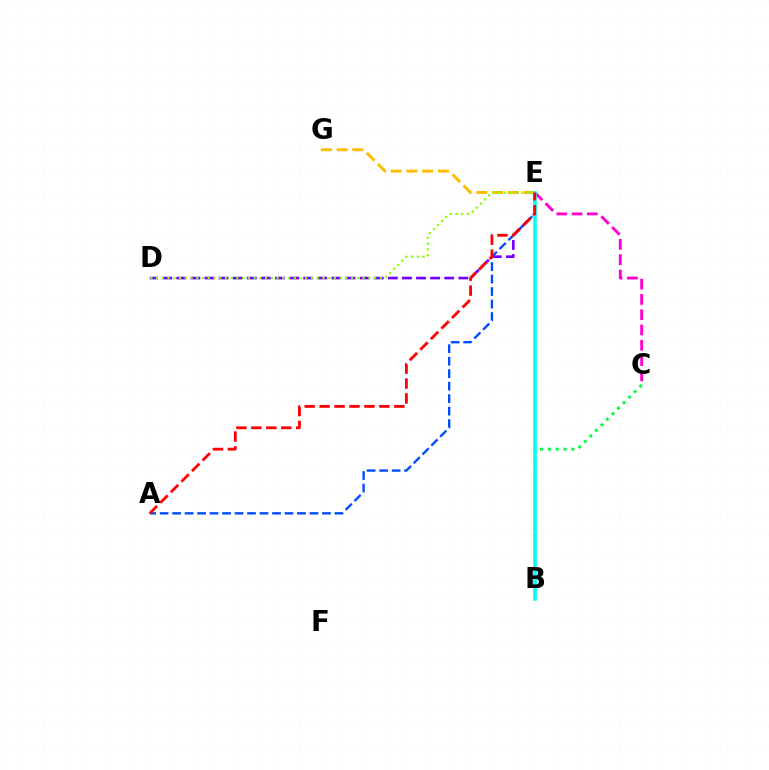{('C', 'E'): [{'color': '#ff00cf', 'line_style': 'dashed', 'thickness': 2.08}], ('D', 'E'): [{'color': '#7200ff', 'line_style': 'dashed', 'thickness': 1.92}, {'color': '#84ff00', 'line_style': 'dotted', 'thickness': 1.56}], ('E', 'G'): [{'color': '#ffbd00', 'line_style': 'dashed', 'thickness': 2.14}], ('A', 'E'): [{'color': '#004bff', 'line_style': 'dashed', 'thickness': 1.7}, {'color': '#ff0000', 'line_style': 'dashed', 'thickness': 2.03}], ('B', 'C'): [{'color': '#00ff39', 'line_style': 'dotted', 'thickness': 2.13}], ('B', 'E'): [{'color': '#00fff6', 'line_style': 'solid', 'thickness': 2.53}]}